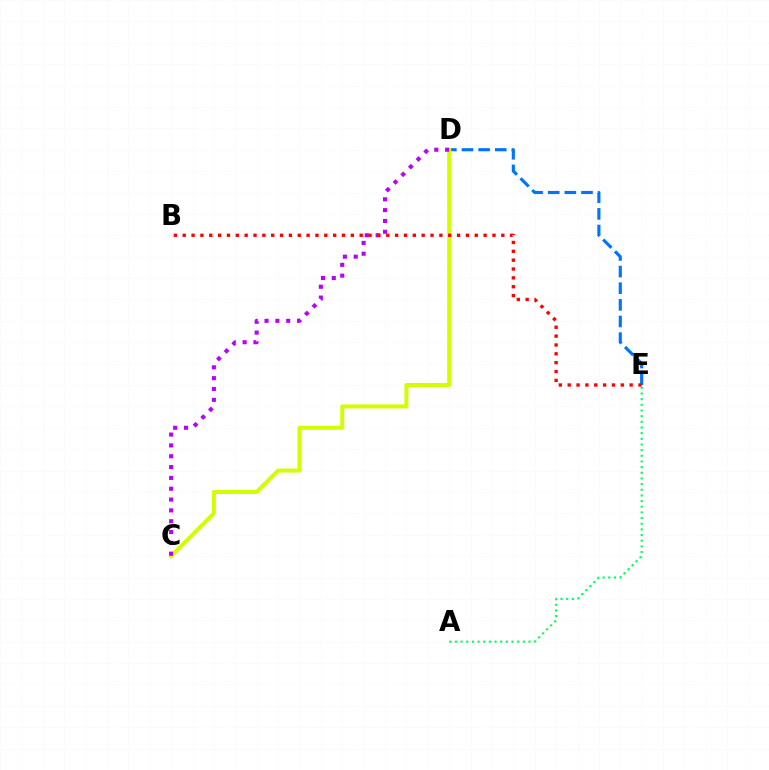{('D', 'E'): [{'color': '#0074ff', 'line_style': 'dashed', 'thickness': 2.26}], ('C', 'D'): [{'color': '#d1ff00', 'line_style': 'solid', 'thickness': 2.87}, {'color': '#b900ff', 'line_style': 'dotted', 'thickness': 2.94}], ('A', 'E'): [{'color': '#00ff5c', 'line_style': 'dotted', 'thickness': 1.54}], ('B', 'E'): [{'color': '#ff0000', 'line_style': 'dotted', 'thickness': 2.4}]}